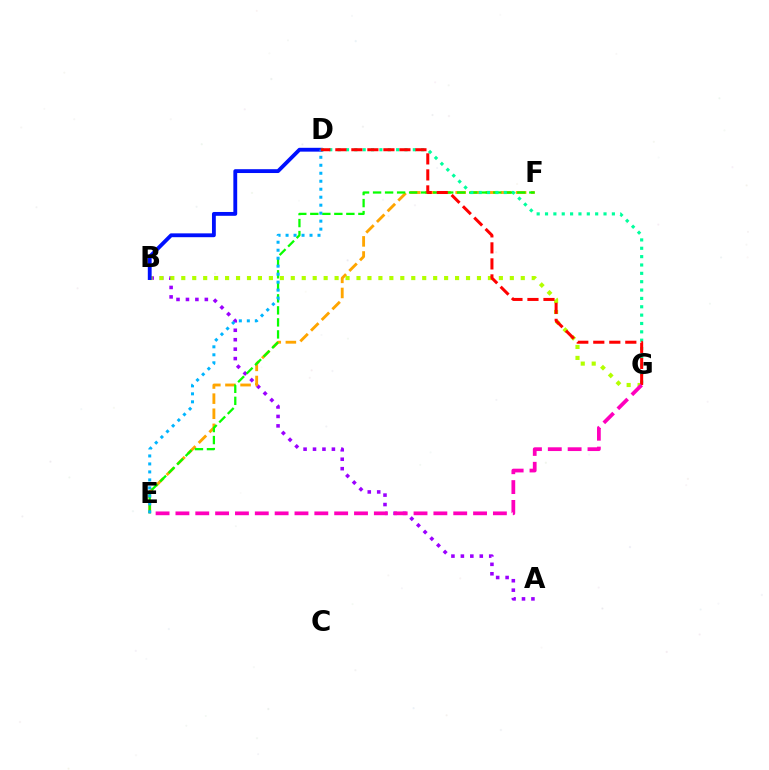{('A', 'B'): [{'color': '#9b00ff', 'line_style': 'dotted', 'thickness': 2.57}], ('E', 'F'): [{'color': '#ffa500', 'line_style': 'dashed', 'thickness': 2.05}, {'color': '#08ff00', 'line_style': 'dashed', 'thickness': 1.63}], ('B', 'G'): [{'color': '#b3ff00', 'line_style': 'dotted', 'thickness': 2.98}], ('B', 'D'): [{'color': '#0010ff', 'line_style': 'solid', 'thickness': 2.76}], ('D', 'E'): [{'color': '#00b5ff', 'line_style': 'dotted', 'thickness': 2.17}], ('D', 'G'): [{'color': '#00ff9d', 'line_style': 'dotted', 'thickness': 2.27}, {'color': '#ff0000', 'line_style': 'dashed', 'thickness': 2.18}], ('E', 'G'): [{'color': '#ff00bd', 'line_style': 'dashed', 'thickness': 2.7}]}